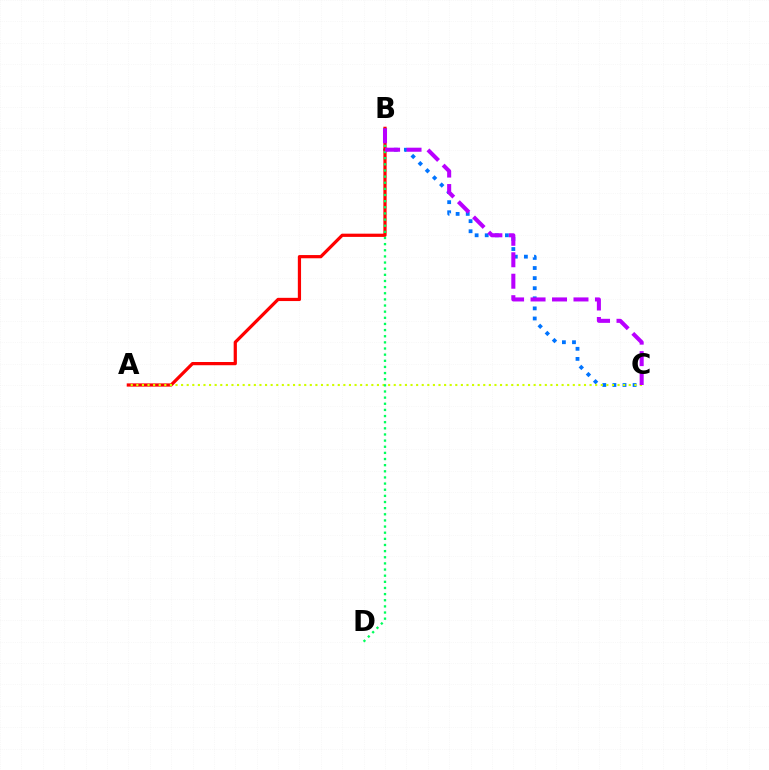{('B', 'C'): [{'color': '#0074ff', 'line_style': 'dotted', 'thickness': 2.74}, {'color': '#b900ff', 'line_style': 'dashed', 'thickness': 2.92}], ('A', 'B'): [{'color': '#ff0000', 'line_style': 'solid', 'thickness': 2.32}], ('A', 'C'): [{'color': '#d1ff00', 'line_style': 'dotted', 'thickness': 1.52}], ('B', 'D'): [{'color': '#00ff5c', 'line_style': 'dotted', 'thickness': 1.67}]}